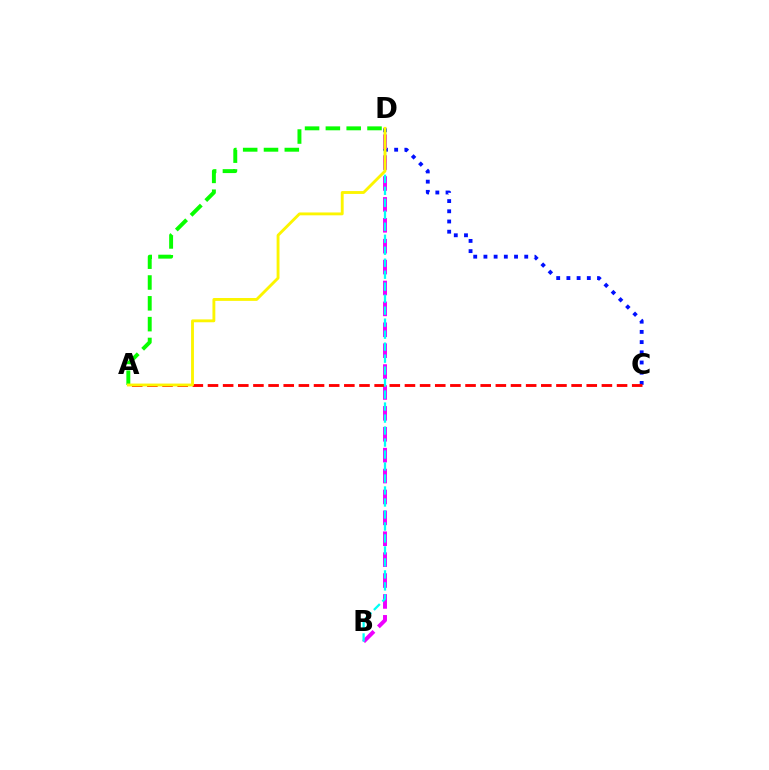{('C', 'D'): [{'color': '#0010ff', 'line_style': 'dotted', 'thickness': 2.77}], ('B', 'D'): [{'color': '#ee00ff', 'line_style': 'dashed', 'thickness': 2.84}, {'color': '#00fff6', 'line_style': 'dashed', 'thickness': 1.63}], ('A', 'C'): [{'color': '#ff0000', 'line_style': 'dashed', 'thickness': 2.06}], ('A', 'D'): [{'color': '#08ff00', 'line_style': 'dashed', 'thickness': 2.83}, {'color': '#fcf500', 'line_style': 'solid', 'thickness': 2.06}]}